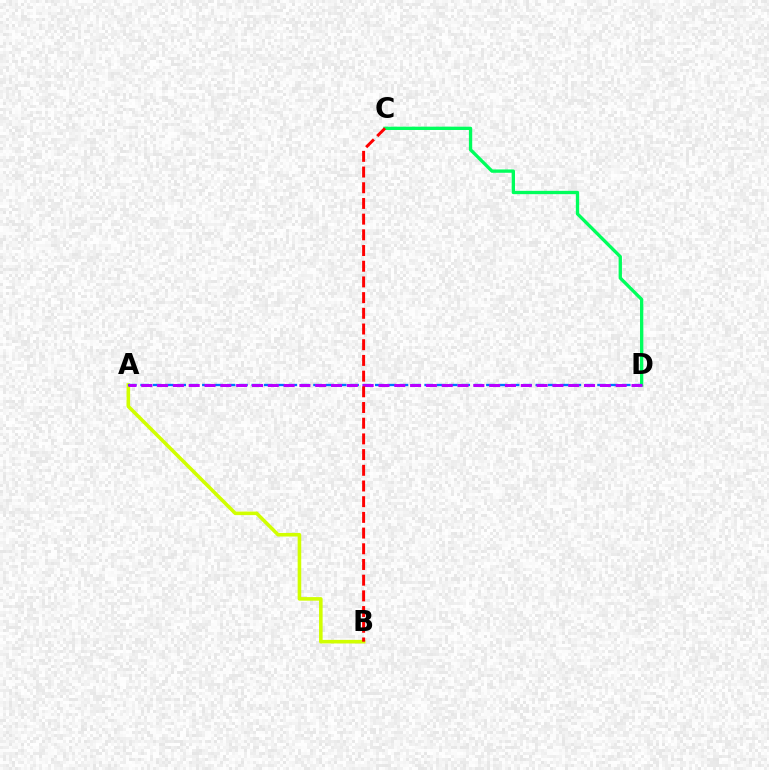{('A', 'B'): [{'color': '#d1ff00', 'line_style': 'solid', 'thickness': 2.58}], ('C', 'D'): [{'color': '#00ff5c', 'line_style': 'solid', 'thickness': 2.39}], ('A', 'D'): [{'color': '#0074ff', 'line_style': 'dashed', 'thickness': 1.68}, {'color': '#b900ff', 'line_style': 'dashed', 'thickness': 2.15}], ('B', 'C'): [{'color': '#ff0000', 'line_style': 'dashed', 'thickness': 2.13}]}